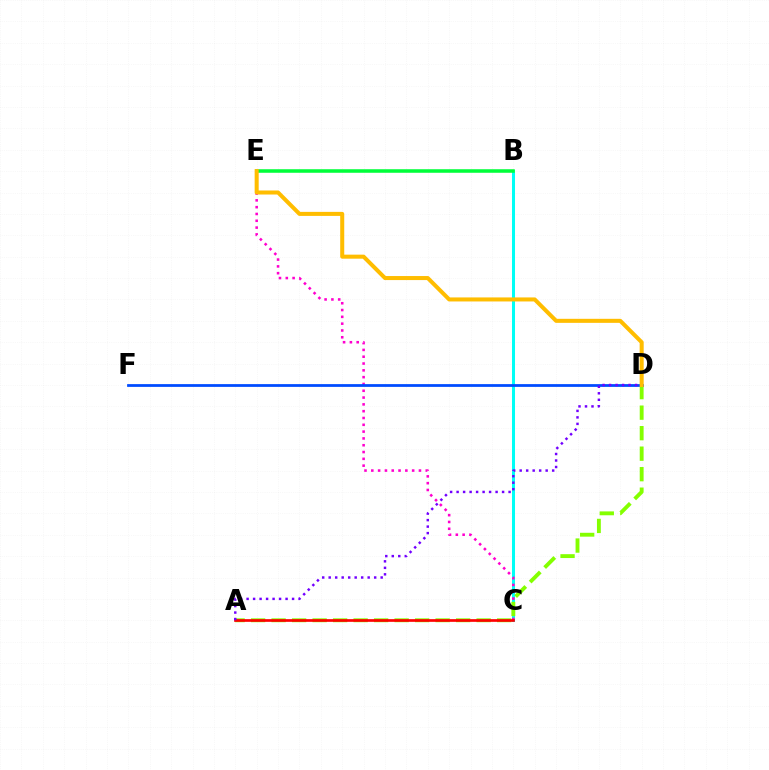{('B', 'C'): [{'color': '#00fff6', 'line_style': 'solid', 'thickness': 2.18}], ('C', 'E'): [{'color': '#ff00cf', 'line_style': 'dotted', 'thickness': 1.85}], ('B', 'E'): [{'color': '#00ff39', 'line_style': 'solid', 'thickness': 2.55}], ('A', 'D'): [{'color': '#84ff00', 'line_style': 'dashed', 'thickness': 2.79}, {'color': '#7200ff', 'line_style': 'dotted', 'thickness': 1.77}], ('A', 'C'): [{'color': '#ff0000', 'line_style': 'solid', 'thickness': 1.93}], ('D', 'F'): [{'color': '#004bff', 'line_style': 'solid', 'thickness': 1.99}], ('D', 'E'): [{'color': '#ffbd00', 'line_style': 'solid', 'thickness': 2.9}]}